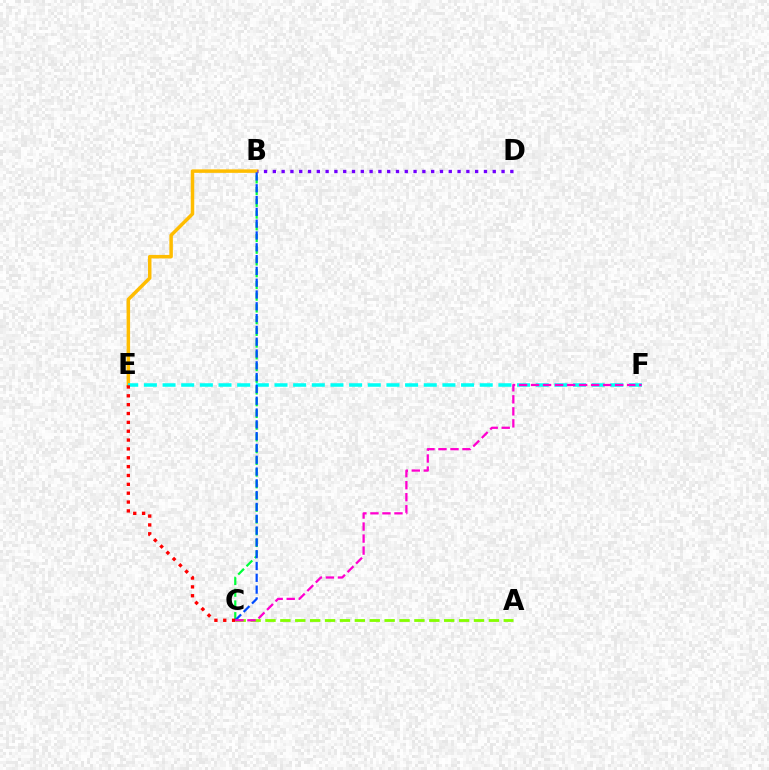{('A', 'C'): [{'color': '#84ff00', 'line_style': 'dashed', 'thickness': 2.02}], ('B', 'C'): [{'color': '#00ff39', 'line_style': 'dashed', 'thickness': 1.59}, {'color': '#004bff', 'line_style': 'dashed', 'thickness': 1.6}], ('B', 'E'): [{'color': '#ffbd00', 'line_style': 'solid', 'thickness': 2.52}], ('B', 'D'): [{'color': '#7200ff', 'line_style': 'dotted', 'thickness': 2.39}], ('E', 'F'): [{'color': '#00fff6', 'line_style': 'dashed', 'thickness': 2.53}], ('C', 'E'): [{'color': '#ff0000', 'line_style': 'dotted', 'thickness': 2.41}], ('C', 'F'): [{'color': '#ff00cf', 'line_style': 'dashed', 'thickness': 1.63}]}